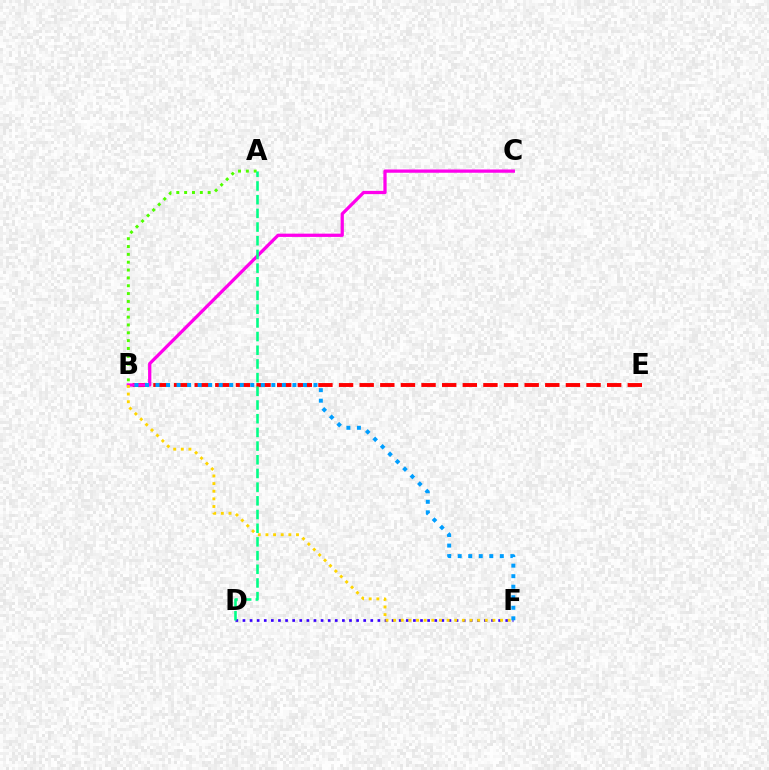{('B', 'E'): [{'color': '#ff0000', 'line_style': 'dashed', 'thickness': 2.8}], ('A', 'B'): [{'color': '#4fff00', 'line_style': 'dotted', 'thickness': 2.13}], ('D', 'F'): [{'color': '#3700ff', 'line_style': 'dotted', 'thickness': 1.93}], ('B', 'C'): [{'color': '#ff00ed', 'line_style': 'solid', 'thickness': 2.35}], ('B', 'F'): [{'color': '#ffd500', 'line_style': 'dotted', 'thickness': 2.08}, {'color': '#009eff', 'line_style': 'dotted', 'thickness': 2.86}], ('A', 'D'): [{'color': '#00ff86', 'line_style': 'dashed', 'thickness': 1.86}]}